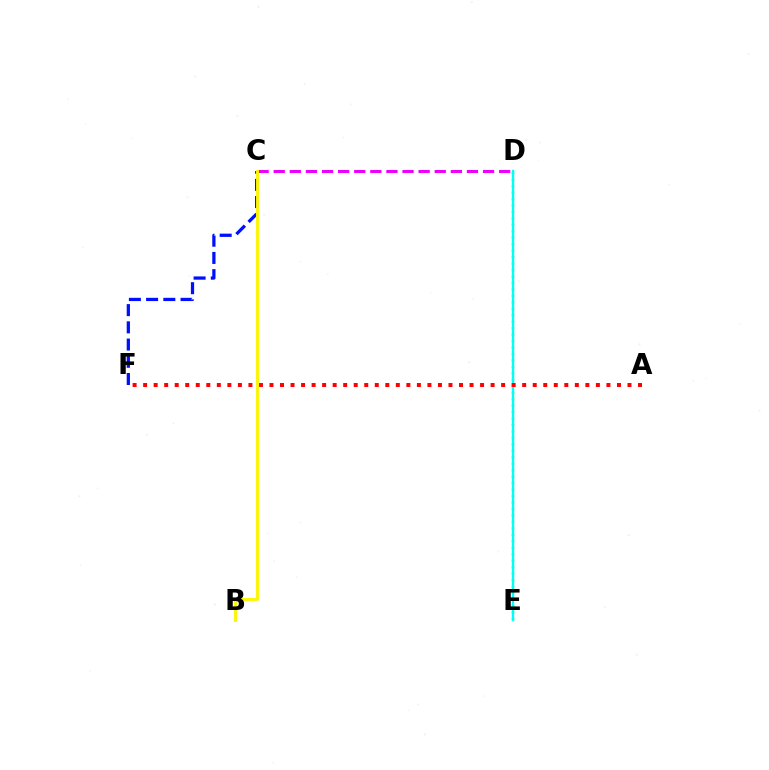{('D', 'E'): [{'color': '#08ff00', 'line_style': 'dotted', 'thickness': 1.75}, {'color': '#00fff6', 'line_style': 'solid', 'thickness': 1.69}], ('C', 'D'): [{'color': '#ee00ff', 'line_style': 'dashed', 'thickness': 2.19}], ('C', 'F'): [{'color': '#0010ff', 'line_style': 'dashed', 'thickness': 2.34}], ('A', 'F'): [{'color': '#ff0000', 'line_style': 'dotted', 'thickness': 2.86}], ('B', 'C'): [{'color': '#fcf500', 'line_style': 'solid', 'thickness': 2.08}]}